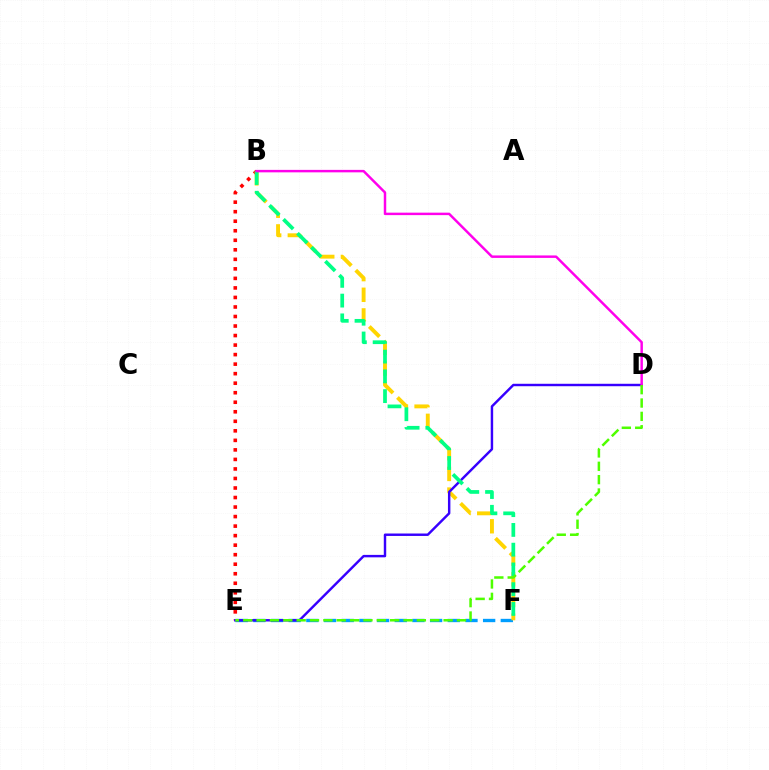{('B', 'E'): [{'color': '#ff0000', 'line_style': 'dotted', 'thickness': 2.59}], ('E', 'F'): [{'color': '#009eff', 'line_style': 'dashed', 'thickness': 2.4}], ('B', 'F'): [{'color': '#ffd500', 'line_style': 'dashed', 'thickness': 2.8}, {'color': '#00ff86', 'line_style': 'dashed', 'thickness': 2.68}], ('D', 'E'): [{'color': '#3700ff', 'line_style': 'solid', 'thickness': 1.76}, {'color': '#4fff00', 'line_style': 'dashed', 'thickness': 1.81}], ('B', 'D'): [{'color': '#ff00ed', 'line_style': 'solid', 'thickness': 1.78}]}